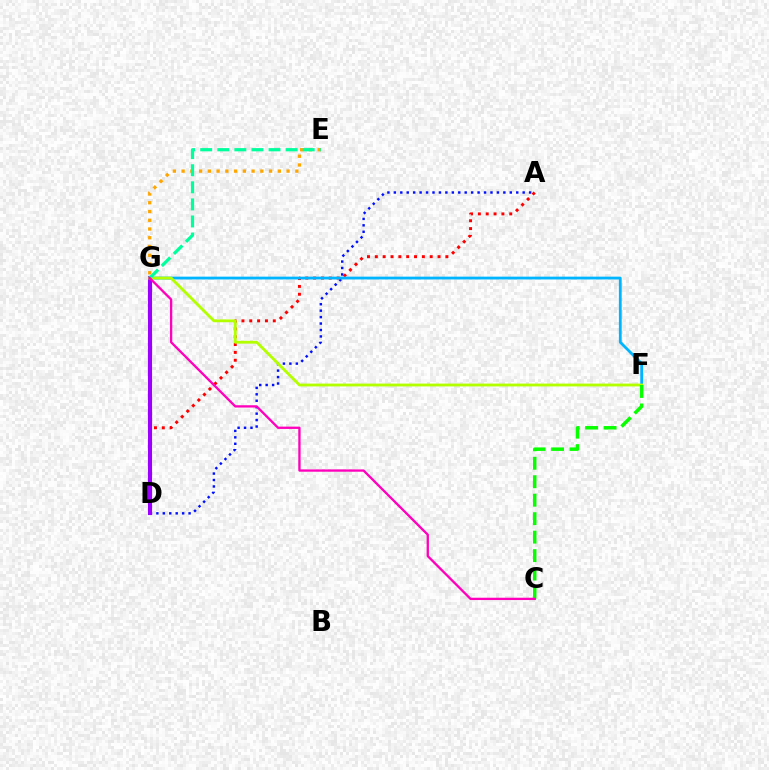{('D', 'E'): [{'color': '#ffa500', 'line_style': 'dotted', 'thickness': 2.38}], ('A', 'D'): [{'color': '#0010ff', 'line_style': 'dotted', 'thickness': 1.75}, {'color': '#ff0000', 'line_style': 'dotted', 'thickness': 2.13}], ('F', 'G'): [{'color': '#00b5ff', 'line_style': 'solid', 'thickness': 2.02}, {'color': '#b3ff00', 'line_style': 'solid', 'thickness': 2.03}], ('D', 'G'): [{'color': '#9b00ff', 'line_style': 'solid', 'thickness': 2.96}], ('E', 'G'): [{'color': '#00ff9d', 'line_style': 'dashed', 'thickness': 2.32}], ('C', 'F'): [{'color': '#08ff00', 'line_style': 'dashed', 'thickness': 2.51}], ('C', 'G'): [{'color': '#ff00bd', 'line_style': 'solid', 'thickness': 1.67}]}